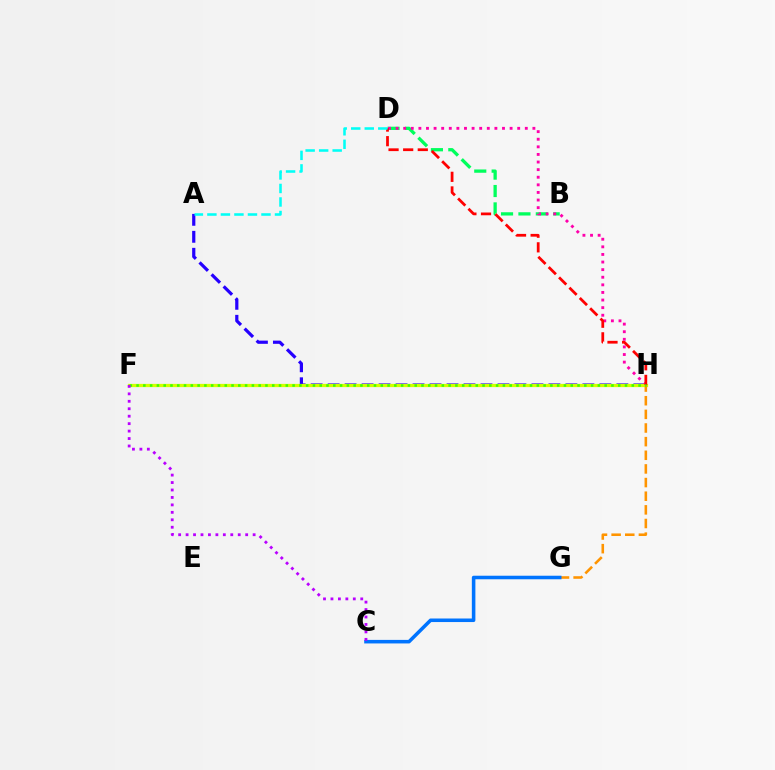{('B', 'D'): [{'color': '#00ff5c', 'line_style': 'dashed', 'thickness': 2.36}], ('A', 'H'): [{'color': '#2500ff', 'line_style': 'dashed', 'thickness': 2.31}], ('D', 'H'): [{'color': '#ff00ac', 'line_style': 'dotted', 'thickness': 2.07}, {'color': '#ff0000', 'line_style': 'dashed', 'thickness': 1.98}], ('F', 'H'): [{'color': '#d1ff00', 'line_style': 'solid', 'thickness': 2.34}, {'color': '#3dff00', 'line_style': 'dotted', 'thickness': 1.84}], ('G', 'H'): [{'color': '#ff9400', 'line_style': 'dashed', 'thickness': 1.85}], ('C', 'G'): [{'color': '#0074ff', 'line_style': 'solid', 'thickness': 2.55}], ('C', 'F'): [{'color': '#b900ff', 'line_style': 'dotted', 'thickness': 2.02}], ('A', 'D'): [{'color': '#00fff6', 'line_style': 'dashed', 'thickness': 1.84}]}